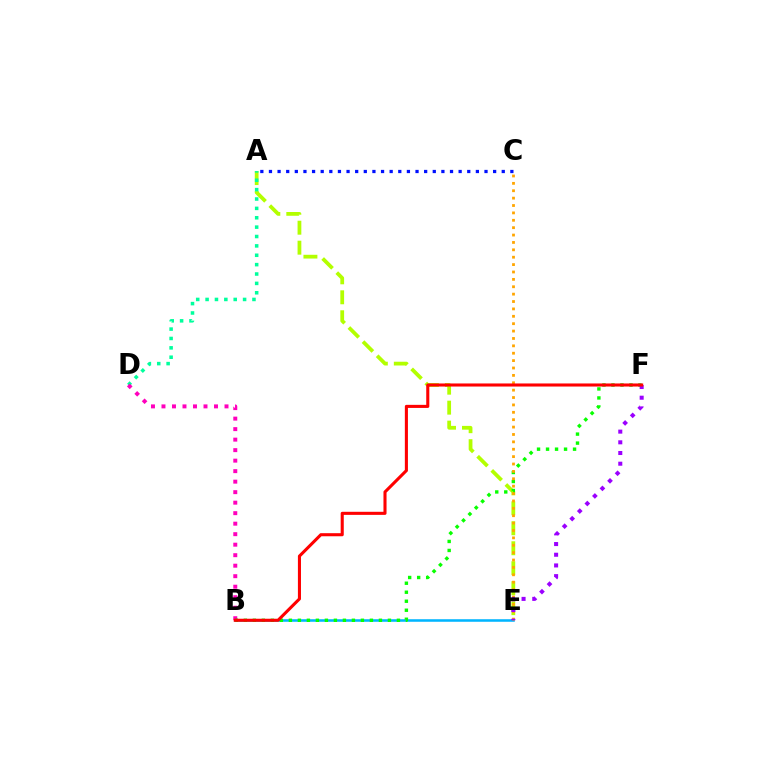{('B', 'E'): [{'color': '#00b5ff', 'line_style': 'solid', 'thickness': 1.83}], ('A', 'E'): [{'color': '#b3ff00', 'line_style': 'dashed', 'thickness': 2.71}], ('A', 'D'): [{'color': '#00ff9d', 'line_style': 'dotted', 'thickness': 2.55}], ('A', 'C'): [{'color': '#0010ff', 'line_style': 'dotted', 'thickness': 2.34}], ('B', 'D'): [{'color': '#ff00bd', 'line_style': 'dotted', 'thickness': 2.85}], ('B', 'F'): [{'color': '#08ff00', 'line_style': 'dotted', 'thickness': 2.45}, {'color': '#ff0000', 'line_style': 'solid', 'thickness': 2.22}], ('C', 'E'): [{'color': '#ffa500', 'line_style': 'dotted', 'thickness': 2.01}], ('E', 'F'): [{'color': '#9b00ff', 'line_style': 'dotted', 'thickness': 2.91}]}